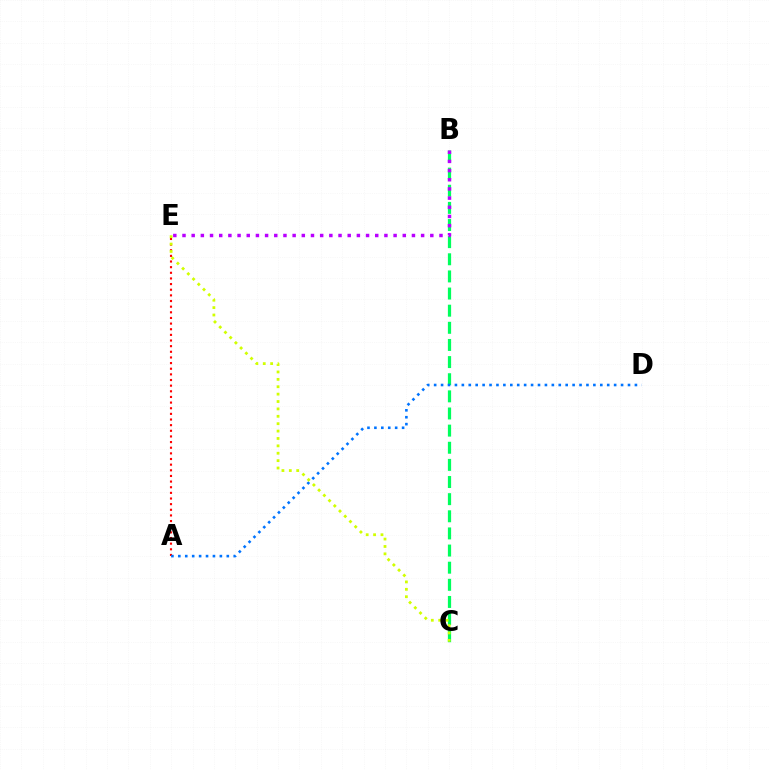{('B', 'C'): [{'color': '#00ff5c', 'line_style': 'dashed', 'thickness': 2.33}], ('B', 'E'): [{'color': '#b900ff', 'line_style': 'dotted', 'thickness': 2.49}], ('A', 'E'): [{'color': '#ff0000', 'line_style': 'dotted', 'thickness': 1.53}], ('A', 'D'): [{'color': '#0074ff', 'line_style': 'dotted', 'thickness': 1.88}], ('C', 'E'): [{'color': '#d1ff00', 'line_style': 'dotted', 'thickness': 2.01}]}